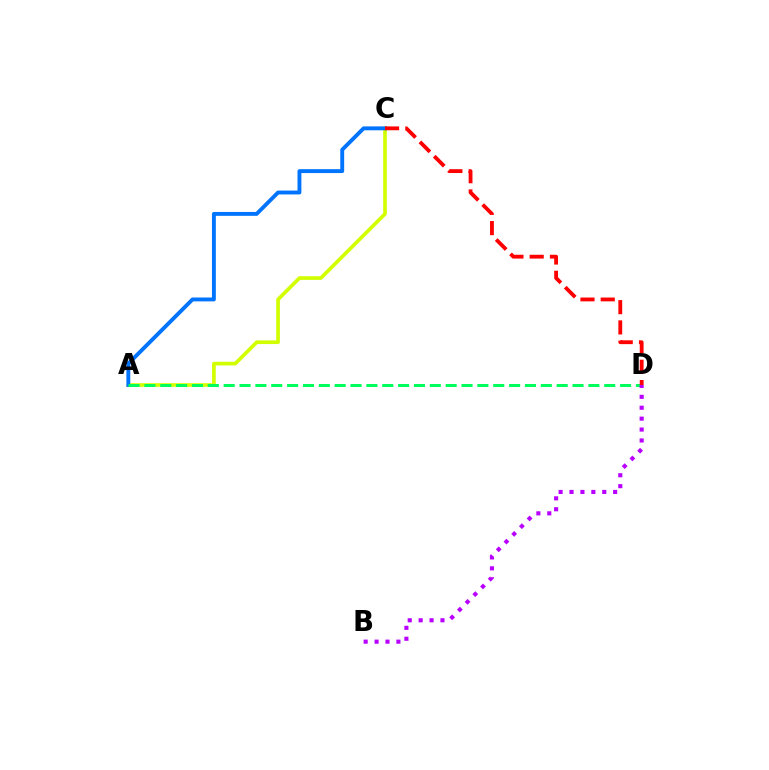{('A', 'C'): [{'color': '#d1ff00', 'line_style': 'solid', 'thickness': 2.65}, {'color': '#0074ff', 'line_style': 'solid', 'thickness': 2.8}], ('A', 'D'): [{'color': '#00ff5c', 'line_style': 'dashed', 'thickness': 2.15}], ('C', 'D'): [{'color': '#ff0000', 'line_style': 'dashed', 'thickness': 2.75}], ('B', 'D'): [{'color': '#b900ff', 'line_style': 'dotted', 'thickness': 2.96}]}